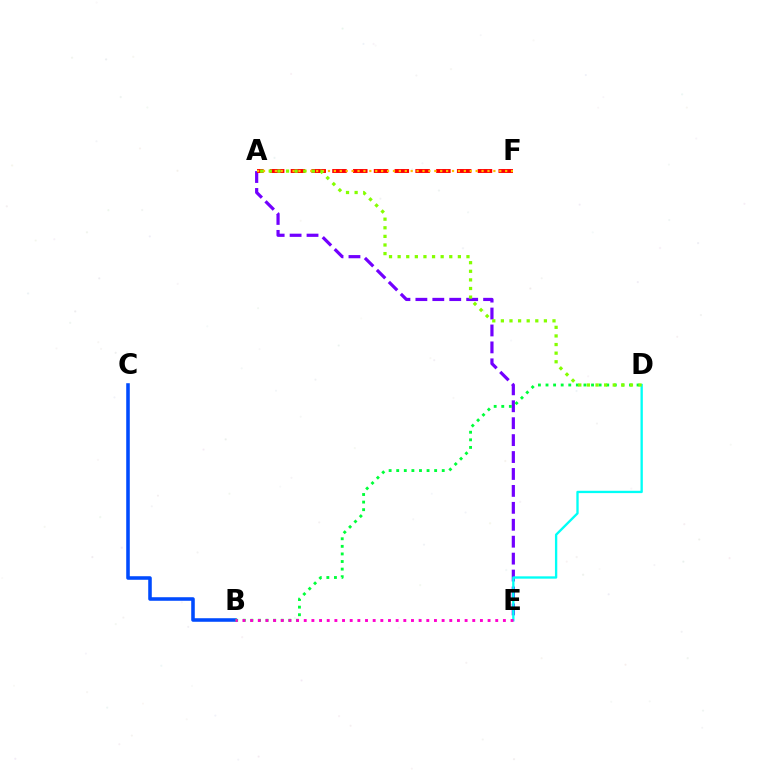{('A', 'E'): [{'color': '#7200ff', 'line_style': 'dashed', 'thickness': 2.3}], ('B', 'C'): [{'color': '#004bff', 'line_style': 'solid', 'thickness': 2.56}], ('B', 'D'): [{'color': '#00ff39', 'line_style': 'dotted', 'thickness': 2.06}], ('D', 'E'): [{'color': '#00fff6', 'line_style': 'solid', 'thickness': 1.68}], ('A', 'F'): [{'color': '#ff0000', 'line_style': 'dashed', 'thickness': 2.82}, {'color': '#ffbd00', 'line_style': 'dotted', 'thickness': 1.6}], ('B', 'E'): [{'color': '#ff00cf', 'line_style': 'dotted', 'thickness': 2.08}], ('A', 'D'): [{'color': '#84ff00', 'line_style': 'dotted', 'thickness': 2.34}]}